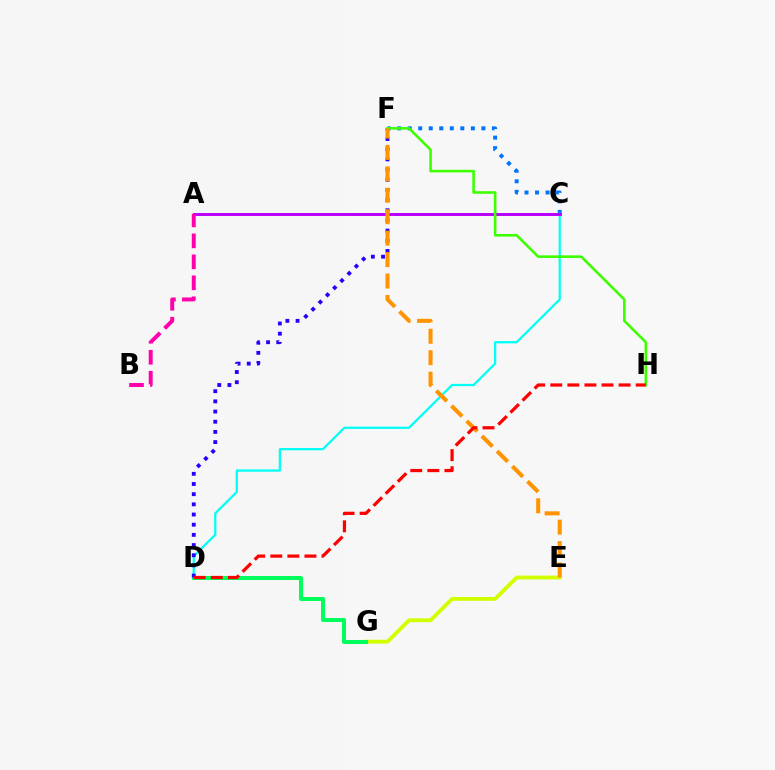{('E', 'G'): [{'color': '#d1ff00', 'line_style': 'solid', 'thickness': 2.76}], ('D', 'G'): [{'color': '#00ff5c', 'line_style': 'solid', 'thickness': 2.89}], ('C', 'F'): [{'color': '#0074ff', 'line_style': 'dotted', 'thickness': 2.86}], ('C', 'D'): [{'color': '#00fff6', 'line_style': 'solid', 'thickness': 1.62}], ('A', 'C'): [{'color': '#b900ff', 'line_style': 'solid', 'thickness': 2.12}], ('D', 'F'): [{'color': '#2500ff', 'line_style': 'dotted', 'thickness': 2.76}], ('F', 'H'): [{'color': '#3dff00', 'line_style': 'solid', 'thickness': 1.86}], ('A', 'B'): [{'color': '#ff00ac', 'line_style': 'dashed', 'thickness': 2.85}], ('E', 'F'): [{'color': '#ff9400', 'line_style': 'dashed', 'thickness': 2.91}], ('D', 'H'): [{'color': '#ff0000', 'line_style': 'dashed', 'thickness': 2.32}]}